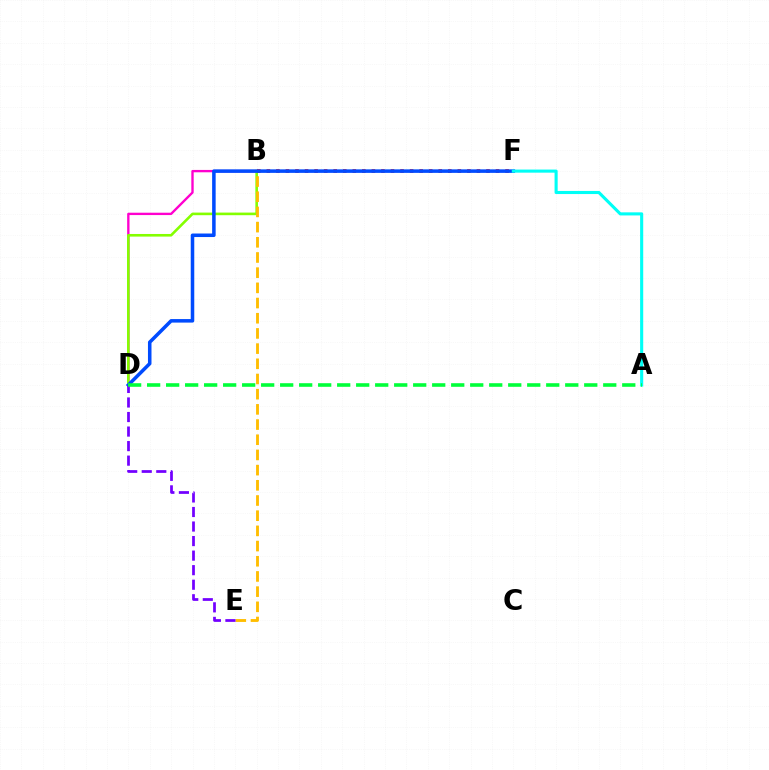{('B', 'D'): [{'color': '#ff00cf', 'line_style': 'solid', 'thickness': 1.7}, {'color': '#84ff00', 'line_style': 'solid', 'thickness': 1.88}], ('B', 'F'): [{'color': '#ff0000', 'line_style': 'dotted', 'thickness': 2.59}], ('B', 'E'): [{'color': '#ffbd00', 'line_style': 'dashed', 'thickness': 2.06}], ('D', 'F'): [{'color': '#004bff', 'line_style': 'solid', 'thickness': 2.54}], ('D', 'E'): [{'color': '#7200ff', 'line_style': 'dashed', 'thickness': 1.98}], ('A', 'F'): [{'color': '#00fff6', 'line_style': 'solid', 'thickness': 2.23}], ('A', 'D'): [{'color': '#00ff39', 'line_style': 'dashed', 'thickness': 2.58}]}